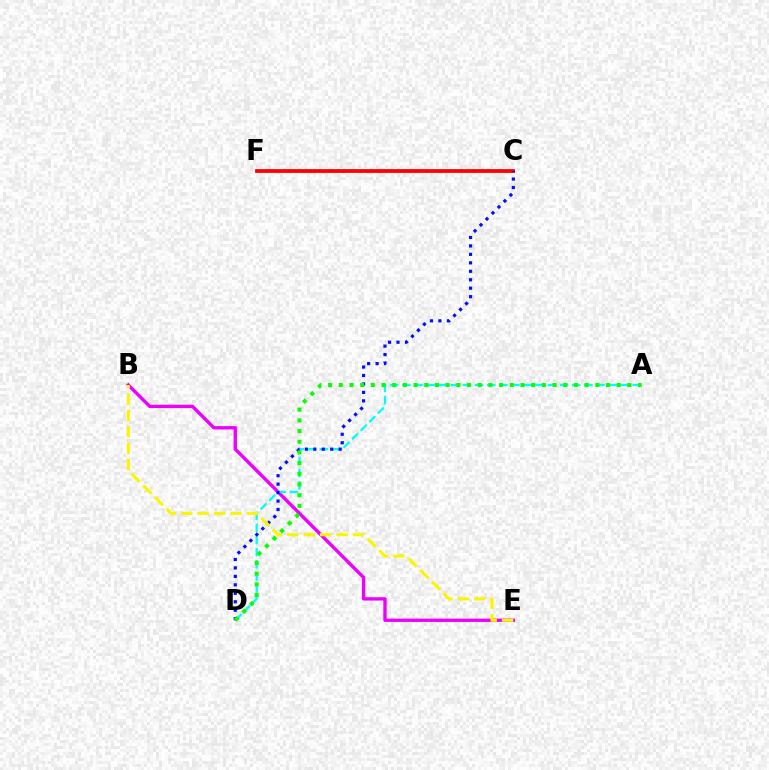{('B', 'E'): [{'color': '#ee00ff', 'line_style': 'solid', 'thickness': 2.41}, {'color': '#fcf500', 'line_style': 'dashed', 'thickness': 2.23}], ('C', 'F'): [{'color': '#ff0000', 'line_style': 'solid', 'thickness': 2.73}], ('A', 'D'): [{'color': '#00fff6', 'line_style': 'dashed', 'thickness': 1.65}, {'color': '#08ff00', 'line_style': 'dotted', 'thickness': 2.9}], ('C', 'D'): [{'color': '#0010ff', 'line_style': 'dotted', 'thickness': 2.3}]}